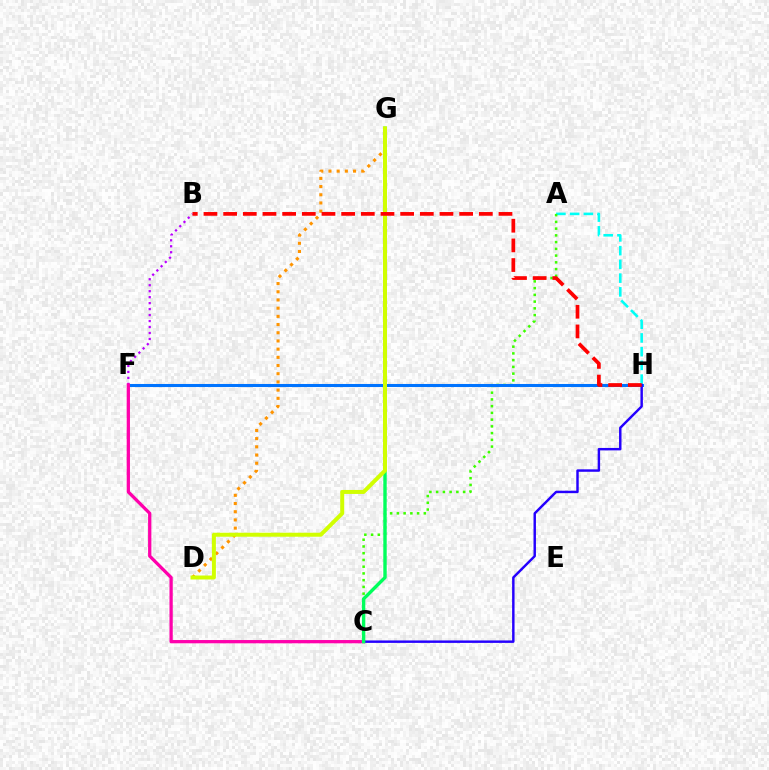{('D', 'G'): [{'color': '#ff9400', 'line_style': 'dotted', 'thickness': 2.23}, {'color': '#d1ff00', 'line_style': 'solid', 'thickness': 2.86}], ('A', 'H'): [{'color': '#00fff6', 'line_style': 'dashed', 'thickness': 1.87}], ('A', 'C'): [{'color': '#3dff00', 'line_style': 'dotted', 'thickness': 1.83}], ('F', 'H'): [{'color': '#0074ff', 'line_style': 'solid', 'thickness': 2.2}], ('B', 'F'): [{'color': '#b900ff', 'line_style': 'dotted', 'thickness': 1.62}], ('C', 'F'): [{'color': '#ff00ac', 'line_style': 'solid', 'thickness': 2.36}], ('C', 'H'): [{'color': '#2500ff', 'line_style': 'solid', 'thickness': 1.76}], ('C', 'G'): [{'color': '#00ff5c', 'line_style': 'solid', 'thickness': 2.45}], ('B', 'H'): [{'color': '#ff0000', 'line_style': 'dashed', 'thickness': 2.67}]}